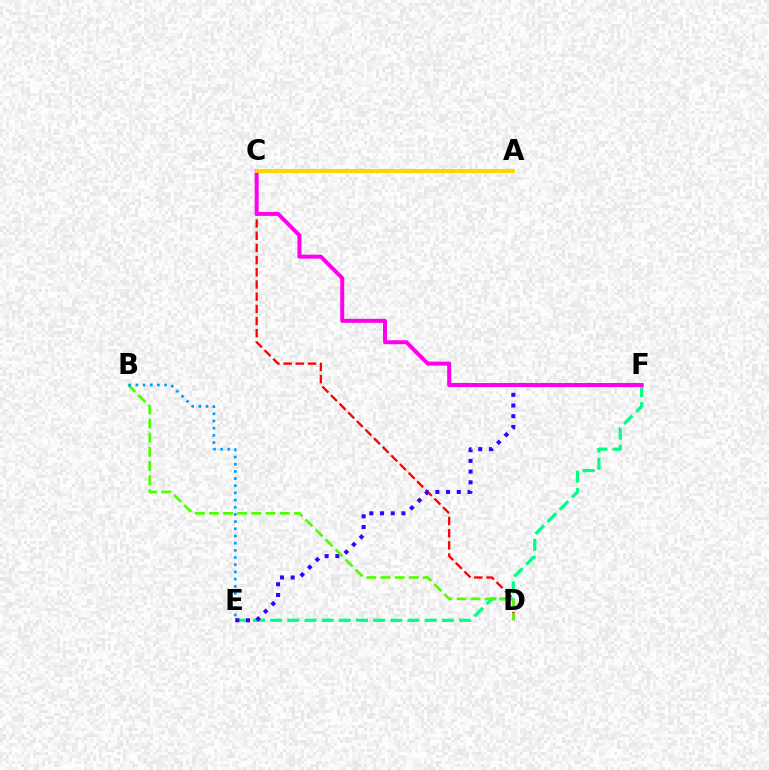{('C', 'D'): [{'color': '#ff0000', 'line_style': 'dashed', 'thickness': 1.66}], ('E', 'F'): [{'color': '#00ff86', 'line_style': 'dashed', 'thickness': 2.33}, {'color': '#3700ff', 'line_style': 'dotted', 'thickness': 2.91}], ('C', 'F'): [{'color': '#ff00ed', 'line_style': 'solid', 'thickness': 2.87}], ('B', 'D'): [{'color': '#4fff00', 'line_style': 'dashed', 'thickness': 1.92}], ('A', 'C'): [{'color': '#ffd500', 'line_style': 'solid', 'thickness': 2.86}], ('B', 'E'): [{'color': '#009eff', 'line_style': 'dotted', 'thickness': 1.95}]}